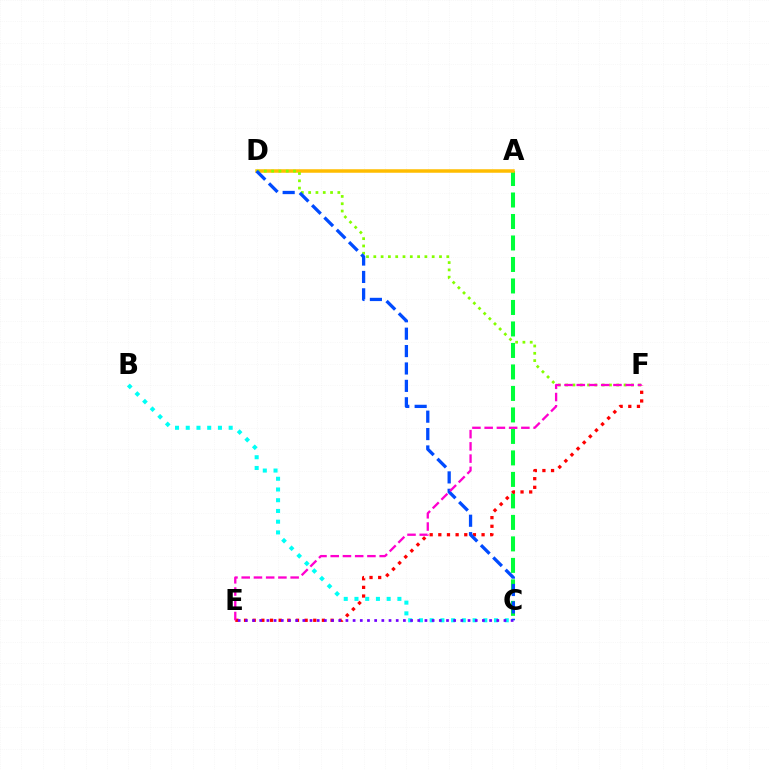{('A', 'C'): [{'color': '#00ff39', 'line_style': 'dashed', 'thickness': 2.92}], ('E', 'F'): [{'color': '#ff0000', 'line_style': 'dotted', 'thickness': 2.35}, {'color': '#ff00cf', 'line_style': 'dashed', 'thickness': 1.66}], ('A', 'D'): [{'color': '#ffbd00', 'line_style': 'solid', 'thickness': 2.52}], ('B', 'C'): [{'color': '#00fff6', 'line_style': 'dotted', 'thickness': 2.92}], ('C', 'E'): [{'color': '#7200ff', 'line_style': 'dotted', 'thickness': 1.95}], ('D', 'F'): [{'color': '#84ff00', 'line_style': 'dotted', 'thickness': 1.98}], ('C', 'D'): [{'color': '#004bff', 'line_style': 'dashed', 'thickness': 2.36}]}